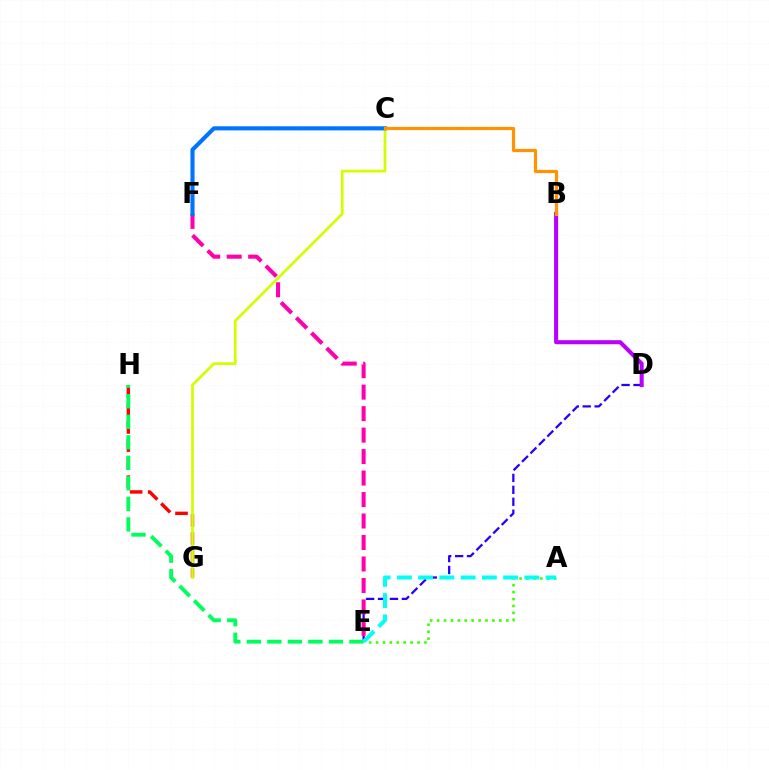{('G', 'H'): [{'color': '#ff0000', 'line_style': 'dashed', 'thickness': 2.46}], ('D', 'E'): [{'color': '#2500ff', 'line_style': 'dashed', 'thickness': 1.62}], ('E', 'H'): [{'color': '#00ff5c', 'line_style': 'dashed', 'thickness': 2.79}], ('E', 'F'): [{'color': '#ff00ac', 'line_style': 'dashed', 'thickness': 2.92}], ('C', 'G'): [{'color': '#d1ff00', 'line_style': 'solid', 'thickness': 1.96}], ('C', 'F'): [{'color': '#0074ff', 'line_style': 'solid', 'thickness': 2.95}], ('B', 'D'): [{'color': '#b900ff', 'line_style': 'solid', 'thickness': 2.92}], ('A', 'E'): [{'color': '#3dff00', 'line_style': 'dotted', 'thickness': 1.88}, {'color': '#00fff6', 'line_style': 'dashed', 'thickness': 2.89}], ('B', 'C'): [{'color': '#ff9400', 'line_style': 'solid', 'thickness': 2.29}]}